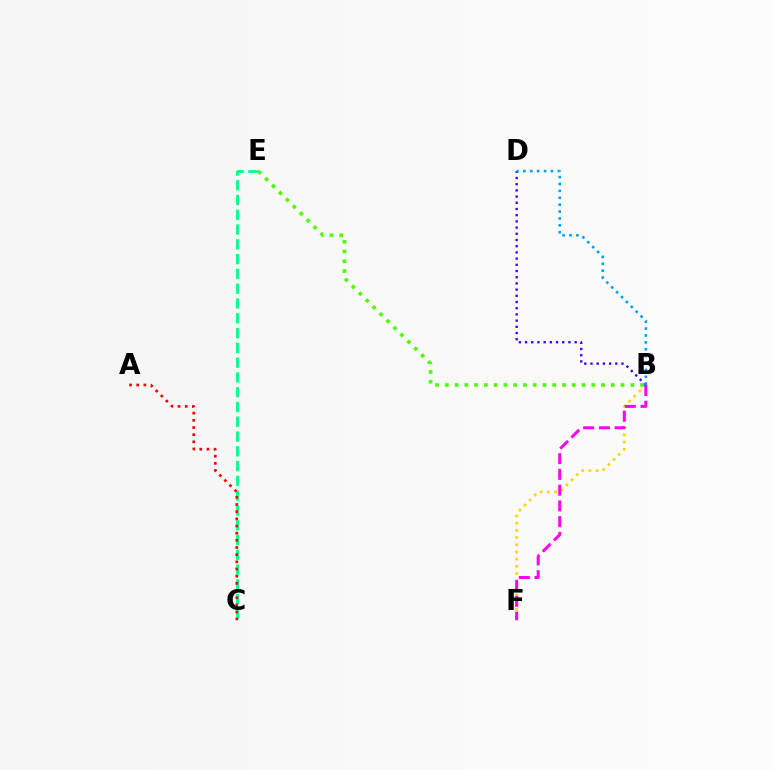{('B', 'F'): [{'color': '#ffd500', 'line_style': 'dotted', 'thickness': 1.95}, {'color': '#ff00ed', 'line_style': 'dashed', 'thickness': 2.14}], ('B', 'D'): [{'color': '#3700ff', 'line_style': 'dotted', 'thickness': 1.68}, {'color': '#009eff', 'line_style': 'dotted', 'thickness': 1.87}], ('C', 'E'): [{'color': '#00ff86', 'line_style': 'dashed', 'thickness': 2.01}], ('A', 'C'): [{'color': '#ff0000', 'line_style': 'dotted', 'thickness': 1.95}], ('B', 'E'): [{'color': '#4fff00', 'line_style': 'dotted', 'thickness': 2.65}]}